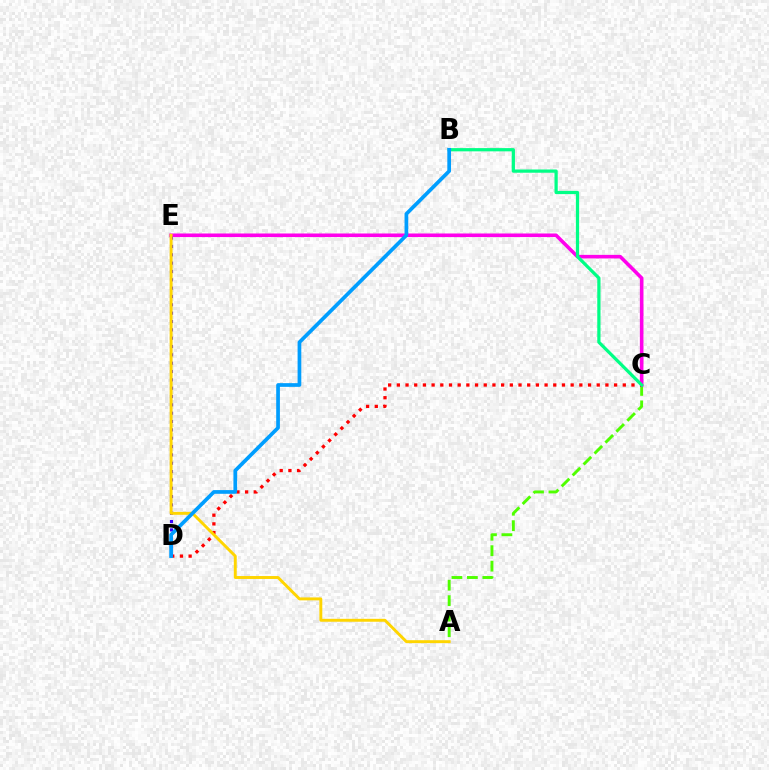{('A', 'C'): [{'color': '#4fff00', 'line_style': 'dashed', 'thickness': 2.1}], ('C', 'E'): [{'color': '#ff00ed', 'line_style': 'solid', 'thickness': 2.58}], ('C', 'D'): [{'color': '#ff0000', 'line_style': 'dotted', 'thickness': 2.36}], ('D', 'E'): [{'color': '#3700ff', 'line_style': 'dotted', 'thickness': 2.27}], ('A', 'E'): [{'color': '#ffd500', 'line_style': 'solid', 'thickness': 2.1}], ('B', 'C'): [{'color': '#00ff86', 'line_style': 'solid', 'thickness': 2.33}], ('B', 'D'): [{'color': '#009eff', 'line_style': 'solid', 'thickness': 2.67}]}